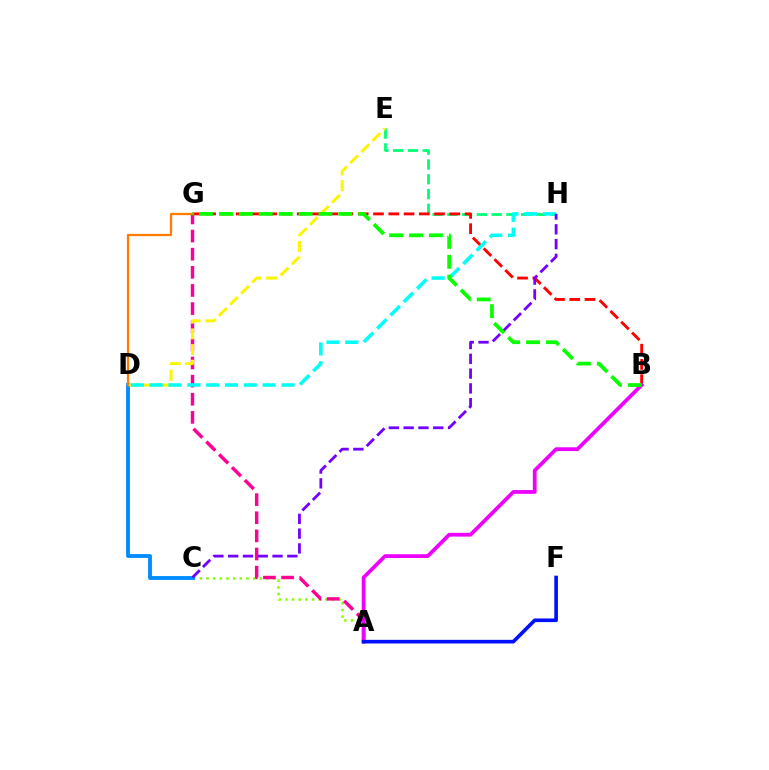{('A', 'C'): [{'color': '#84ff00', 'line_style': 'dotted', 'thickness': 1.81}], ('E', 'H'): [{'color': '#00ff74', 'line_style': 'dashed', 'thickness': 2.01}], ('B', 'G'): [{'color': '#ff0000', 'line_style': 'dashed', 'thickness': 2.07}, {'color': '#08ff00', 'line_style': 'dashed', 'thickness': 2.7}], ('A', 'G'): [{'color': '#ff0094', 'line_style': 'dashed', 'thickness': 2.46}], ('A', 'B'): [{'color': '#ee00ff', 'line_style': 'solid', 'thickness': 2.71}], ('C', 'D'): [{'color': '#008cff', 'line_style': 'solid', 'thickness': 2.77}], ('A', 'F'): [{'color': '#0010ff', 'line_style': 'solid', 'thickness': 2.62}], ('D', 'E'): [{'color': '#fcf500', 'line_style': 'dashed', 'thickness': 2.13}], ('D', 'H'): [{'color': '#00fff6', 'line_style': 'dashed', 'thickness': 2.56}], ('C', 'H'): [{'color': '#7200ff', 'line_style': 'dashed', 'thickness': 2.01}], ('D', 'G'): [{'color': '#ff7c00', 'line_style': 'solid', 'thickness': 1.63}]}